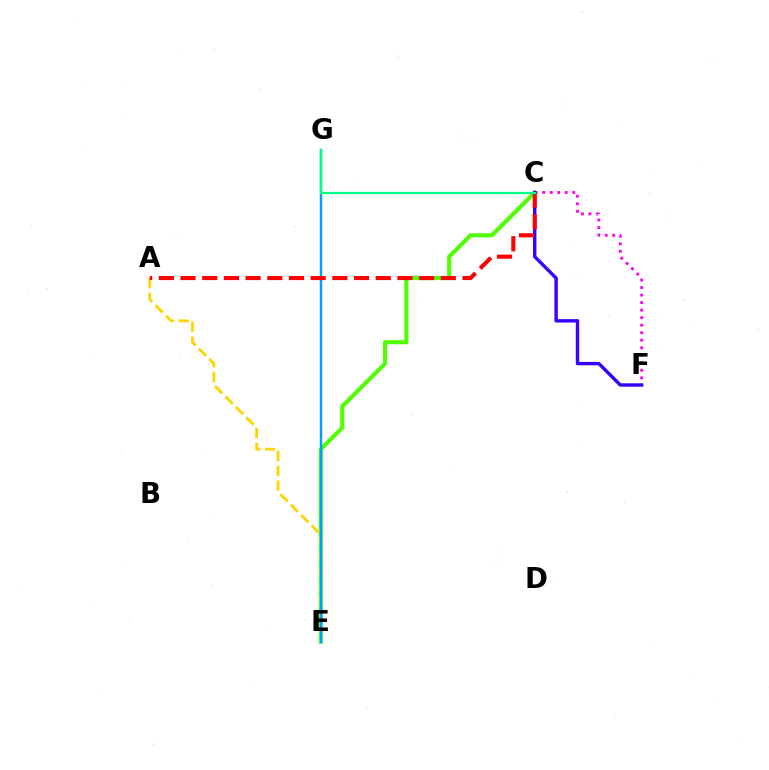{('C', 'E'): [{'color': '#4fff00', 'line_style': 'solid', 'thickness': 2.94}], ('C', 'F'): [{'color': '#ff00ed', 'line_style': 'dotted', 'thickness': 2.04}, {'color': '#3700ff', 'line_style': 'solid', 'thickness': 2.44}], ('A', 'E'): [{'color': '#ffd500', 'line_style': 'dashed', 'thickness': 2.01}], ('E', 'G'): [{'color': '#009eff', 'line_style': 'solid', 'thickness': 1.76}], ('A', 'C'): [{'color': '#ff0000', 'line_style': 'dashed', 'thickness': 2.95}], ('C', 'G'): [{'color': '#00ff86', 'line_style': 'solid', 'thickness': 1.65}]}